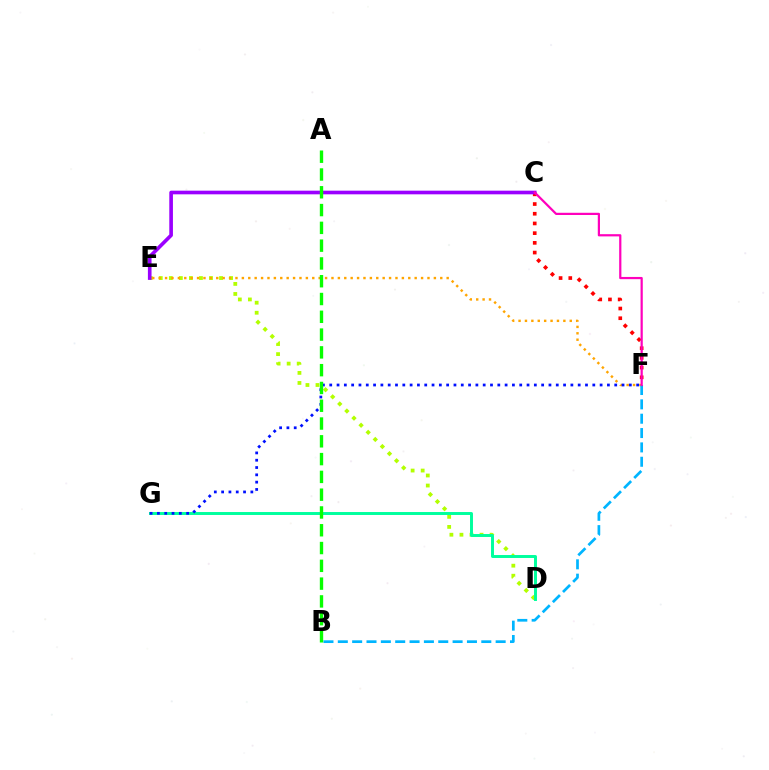{('D', 'E'): [{'color': '#b3ff00', 'line_style': 'dotted', 'thickness': 2.73}], ('E', 'F'): [{'color': '#ffa500', 'line_style': 'dotted', 'thickness': 1.74}], ('C', 'F'): [{'color': '#ff0000', 'line_style': 'dotted', 'thickness': 2.64}, {'color': '#ff00bd', 'line_style': 'solid', 'thickness': 1.59}], ('D', 'G'): [{'color': '#00ff9d', 'line_style': 'solid', 'thickness': 2.13}], ('B', 'F'): [{'color': '#00b5ff', 'line_style': 'dashed', 'thickness': 1.95}], ('F', 'G'): [{'color': '#0010ff', 'line_style': 'dotted', 'thickness': 1.99}], ('C', 'E'): [{'color': '#9b00ff', 'line_style': 'solid', 'thickness': 2.62}], ('A', 'B'): [{'color': '#08ff00', 'line_style': 'dashed', 'thickness': 2.42}]}